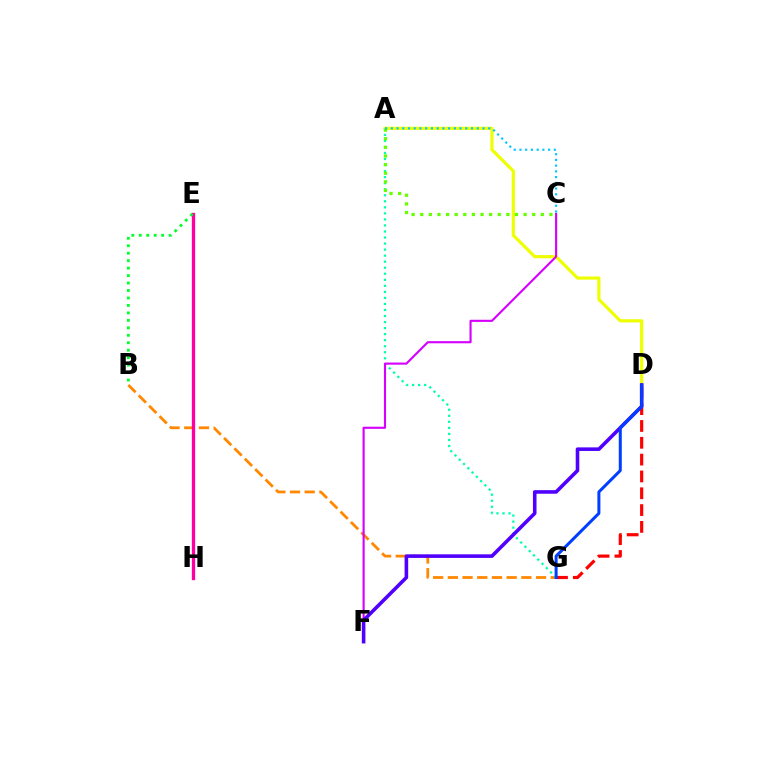{('B', 'G'): [{'color': '#ff8800', 'line_style': 'dashed', 'thickness': 2.0}], ('A', 'G'): [{'color': '#00ffaf', 'line_style': 'dotted', 'thickness': 1.64}], ('D', 'G'): [{'color': '#ff0000', 'line_style': 'dashed', 'thickness': 2.29}, {'color': '#003fff', 'line_style': 'solid', 'thickness': 2.16}], ('E', 'H'): [{'color': '#ff00a0', 'line_style': 'solid', 'thickness': 2.39}], ('A', 'D'): [{'color': '#eeff00', 'line_style': 'solid', 'thickness': 2.28}], ('C', 'F'): [{'color': '#d600ff', 'line_style': 'solid', 'thickness': 1.53}], ('A', 'C'): [{'color': '#66ff00', 'line_style': 'dotted', 'thickness': 2.34}, {'color': '#00c7ff', 'line_style': 'dotted', 'thickness': 1.56}], ('B', 'E'): [{'color': '#00ff27', 'line_style': 'dotted', 'thickness': 2.03}], ('D', 'F'): [{'color': '#4f00ff', 'line_style': 'solid', 'thickness': 2.58}]}